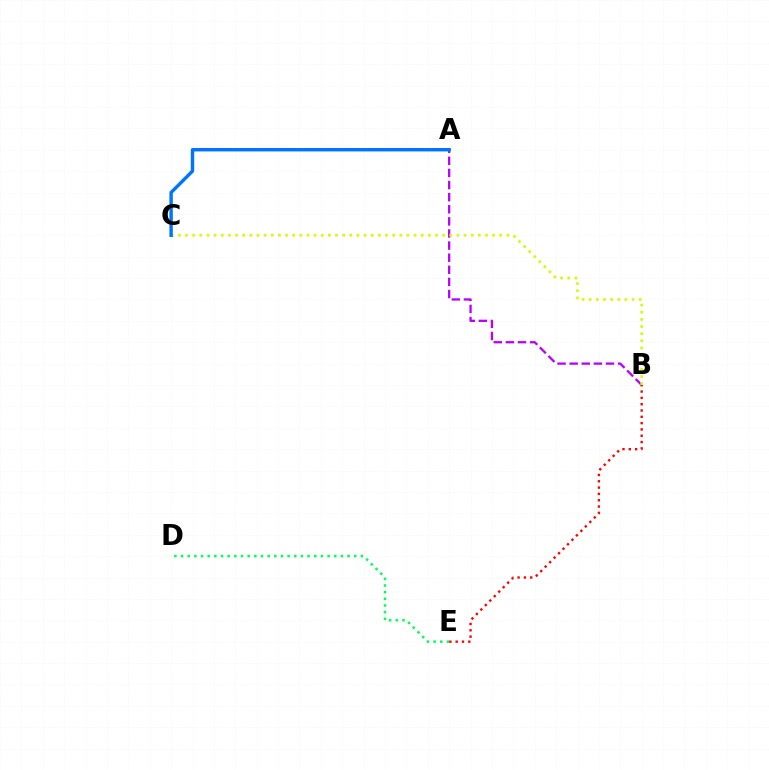{('D', 'E'): [{'color': '#00ff5c', 'line_style': 'dotted', 'thickness': 1.81}], ('A', 'B'): [{'color': '#b900ff', 'line_style': 'dashed', 'thickness': 1.64}], ('B', 'C'): [{'color': '#d1ff00', 'line_style': 'dotted', 'thickness': 1.94}], ('A', 'C'): [{'color': '#0074ff', 'line_style': 'solid', 'thickness': 2.45}], ('B', 'E'): [{'color': '#ff0000', 'line_style': 'dotted', 'thickness': 1.72}]}